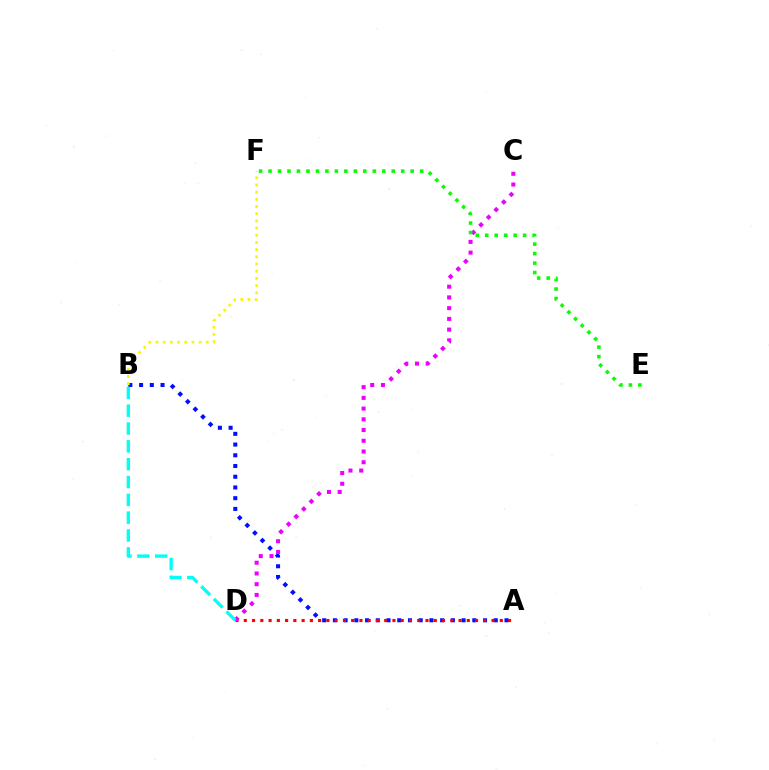{('A', 'B'): [{'color': '#0010ff', 'line_style': 'dotted', 'thickness': 2.91}], ('A', 'D'): [{'color': '#ff0000', 'line_style': 'dotted', 'thickness': 2.24}], ('C', 'D'): [{'color': '#ee00ff', 'line_style': 'dotted', 'thickness': 2.92}], ('B', 'F'): [{'color': '#fcf500', 'line_style': 'dotted', 'thickness': 1.95}], ('E', 'F'): [{'color': '#08ff00', 'line_style': 'dotted', 'thickness': 2.57}], ('B', 'D'): [{'color': '#00fff6', 'line_style': 'dashed', 'thickness': 2.42}]}